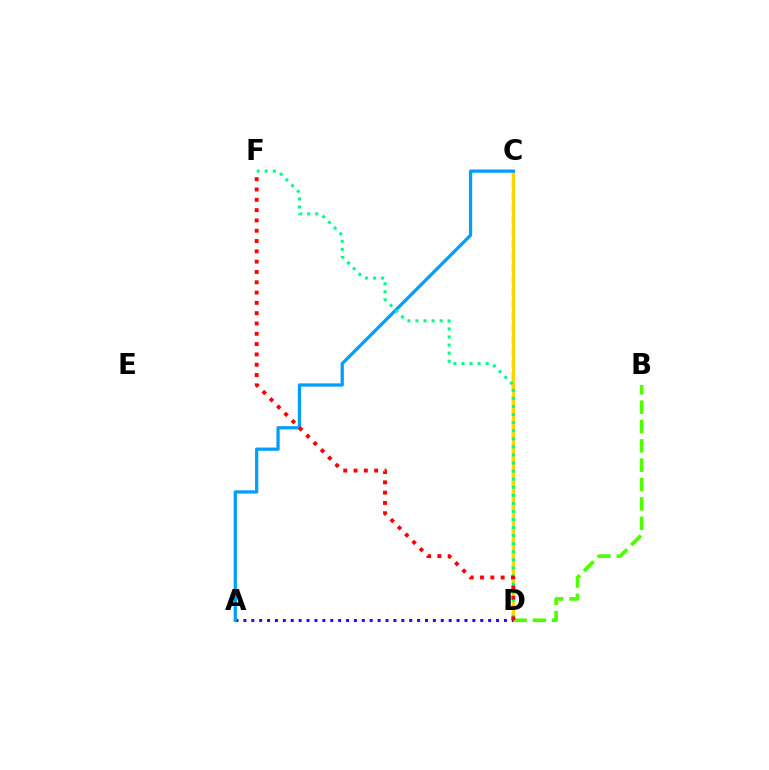{('B', 'D'): [{'color': '#4fff00', 'line_style': 'dashed', 'thickness': 2.63}], ('C', 'D'): [{'color': '#ff00ed', 'line_style': 'dashed', 'thickness': 1.63}, {'color': '#ffd500', 'line_style': 'solid', 'thickness': 2.27}], ('A', 'D'): [{'color': '#3700ff', 'line_style': 'dotted', 'thickness': 2.15}], ('A', 'C'): [{'color': '#009eff', 'line_style': 'solid', 'thickness': 2.34}], ('D', 'F'): [{'color': '#00ff86', 'line_style': 'dotted', 'thickness': 2.19}, {'color': '#ff0000', 'line_style': 'dotted', 'thickness': 2.8}]}